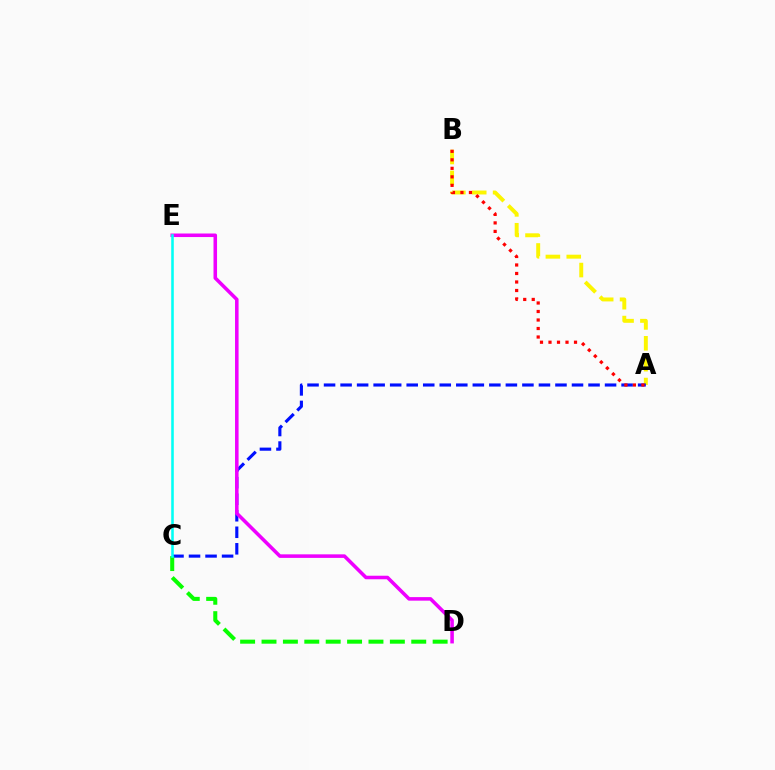{('A', 'B'): [{'color': '#fcf500', 'line_style': 'dashed', 'thickness': 2.84}, {'color': '#ff0000', 'line_style': 'dotted', 'thickness': 2.31}], ('A', 'C'): [{'color': '#0010ff', 'line_style': 'dashed', 'thickness': 2.25}], ('C', 'D'): [{'color': '#08ff00', 'line_style': 'dashed', 'thickness': 2.91}], ('D', 'E'): [{'color': '#ee00ff', 'line_style': 'solid', 'thickness': 2.56}], ('C', 'E'): [{'color': '#00fff6', 'line_style': 'solid', 'thickness': 1.85}]}